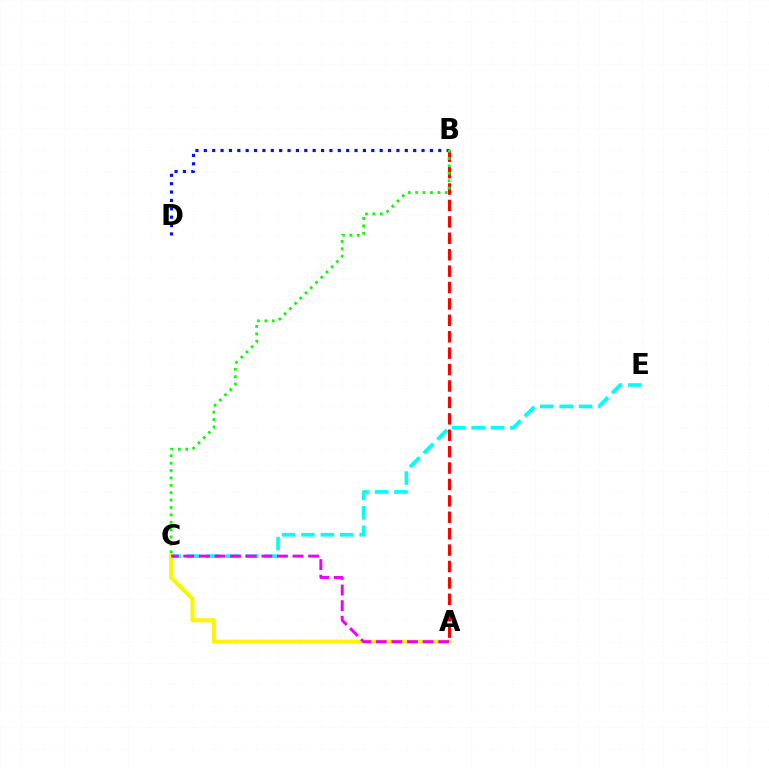{('C', 'E'): [{'color': '#00fff6', 'line_style': 'dashed', 'thickness': 2.63}], ('A', 'B'): [{'color': '#ff0000', 'line_style': 'dashed', 'thickness': 2.23}], ('A', 'C'): [{'color': '#fcf500', 'line_style': 'solid', 'thickness': 2.94}, {'color': '#ee00ff', 'line_style': 'dashed', 'thickness': 2.12}], ('B', 'D'): [{'color': '#0010ff', 'line_style': 'dotted', 'thickness': 2.28}], ('B', 'C'): [{'color': '#08ff00', 'line_style': 'dotted', 'thickness': 2.01}]}